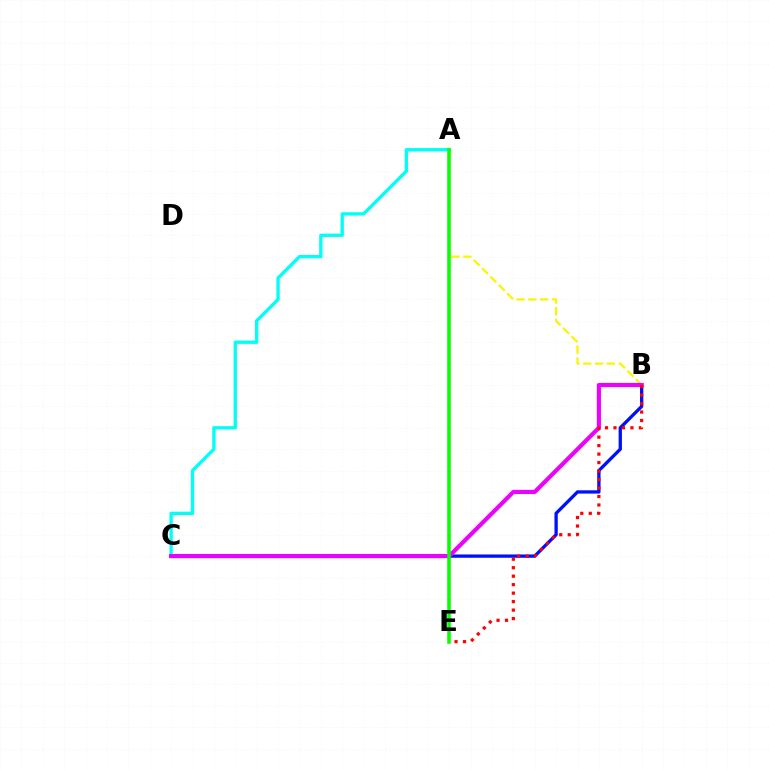{('A', 'B'): [{'color': '#fcf500', 'line_style': 'dashed', 'thickness': 1.61}], ('B', 'C'): [{'color': '#0010ff', 'line_style': 'solid', 'thickness': 2.38}, {'color': '#ee00ff', 'line_style': 'solid', 'thickness': 2.97}], ('A', 'C'): [{'color': '#00fff6', 'line_style': 'solid', 'thickness': 2.39}], ('B', 'E'): [{'color': '#ff0000', 'line_style': 'dotted', 'thickness': 2.3}], ('A', 'E'): [{'color': '#08ff00', 'line_style': 'solid', 'thickness': 2.57}]}